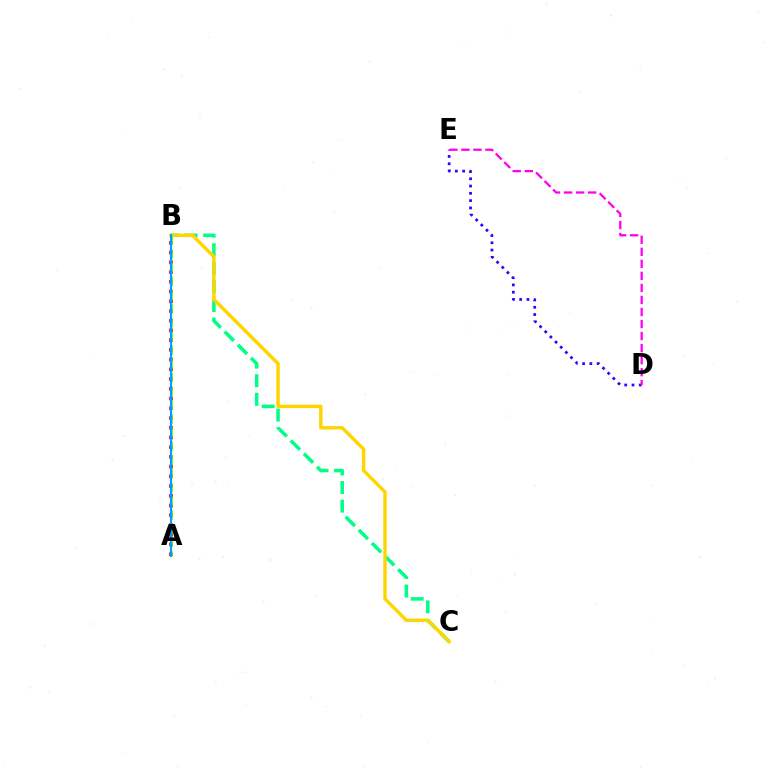{('A', 'B'): [{'color': '#ff0000', 'line_style': 'dotted', 'thickness': 2.64}, {'color': '#4fff00', 'line_style': 'dashed', 'thickness': 1.87}, {'color': '#009eff', 'line_style': 'solid', 'thickness': 1.5}], ('B', 'C'): [{'color': '#00ff86', 'line_style': 'dashed', 'thickness': 2.53}, {'color': '#ffd500', 'line_style': 'solid', 'thickness': 2.46}], ('D', 'E'): [{'color': '#3700ff', 'line_style': 'dotted', 'thickness': 1.98}, {'color': '#ff00ed', 'line_style': 'dashed', 'thickness': 1.64}]}